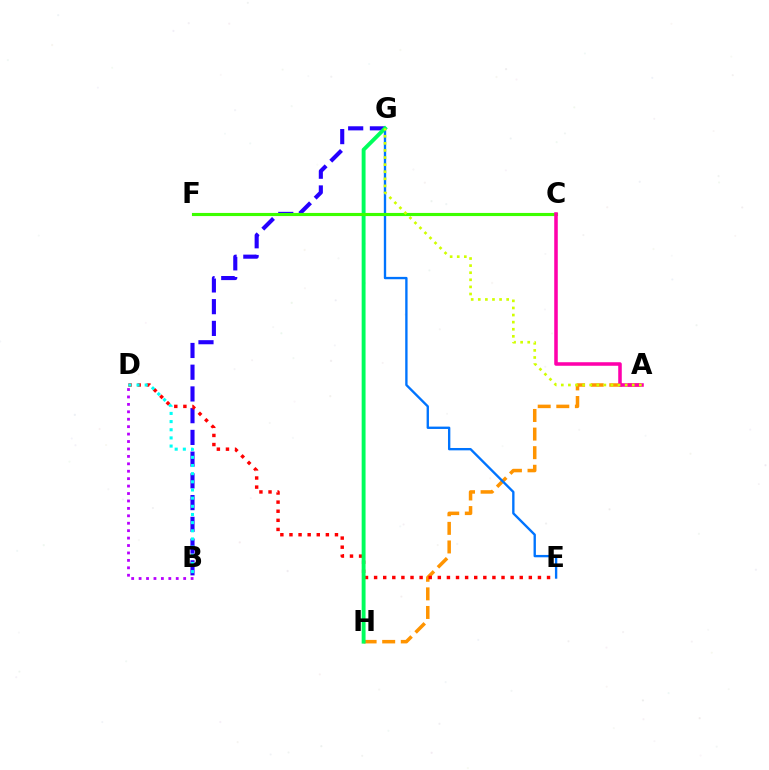{('B', 'G'): [{'color': '#2500ff', 'line_style': 'dashed', 'thickness': 2.95}], ('A', 'H'): [{'color': '#ff9400', 'line_style': 'dashed', 'thickness': 2.53}], ('D', 'E'): [{'color': '#ff0000', 'line_style': 'dotted', 'thickness': 2.47}], ('B', 'D'): [{'color': '#00fff6', 'line_style': 'dotted', 'thickness': 2.22}, {'color': '#b900ff', 'line_style': 'dotted', 'thickness': 2.02}], ('E', 'G'): [{'color': '#0074ff', 'line_style': 'solid', 'thickness': 1.7}], ('G', 'H'): [{'color': '#00ff5c', 'line_style': 'solid', 'thickness': 2.8}], ('C', 'F'): [{'color': '#3dff00', 'line_style': 'solid', 'thickness': 2.25}], ('A', 'C'): [{'color': '#ff00ac', 'line_style': 'solid', 'thickness': 2.56}], ('A', 'G'): [{'color': '#d1ff00', 'line_style': 'dotted', 'thickness': 1.93}]}